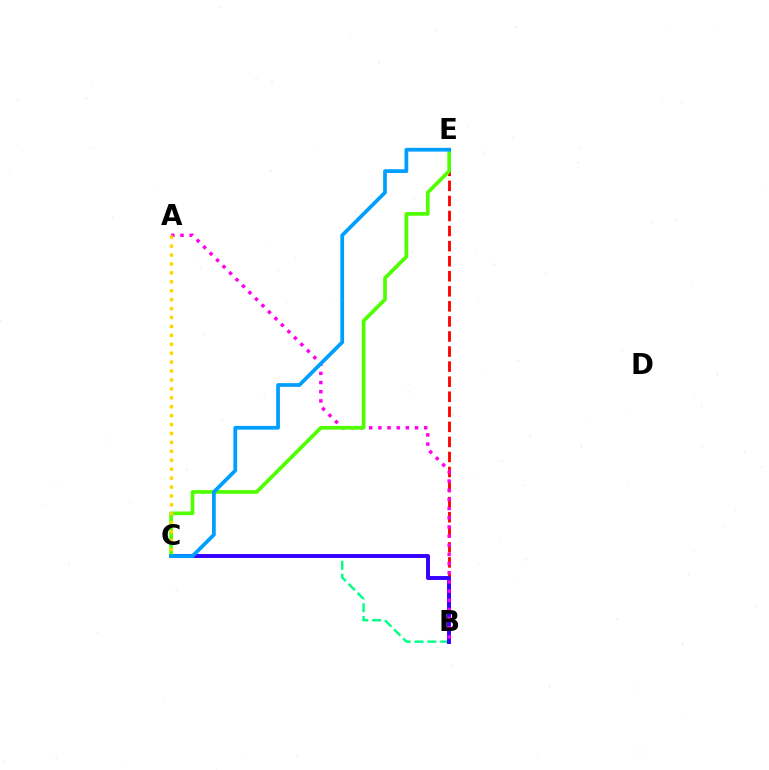{('B', 'C'): [{'color': '#00ff86', 'line_style': 'dashed', 'thickness': 1.74}, {'color': '#3700ff', 'line_style': 'solid', 'thickness': 2.83}], ('B', 'E'): [{'color': '#ff0000', 'line_style': 'dashed', 'thickness': 2.05}], ('A', 'B'): [{'color': '#ff00ed', 'line_style': 'dotted', 'thickness': 2.49}], ('C', 'E'): [{'color': '#4fff00', 'line_style': 'solid', 'thickness': 2.65}, {'color': '#009eff', 'line_style': 'solid', 'thickness': 2.69}], ('A', 'C'): [{'color': '#ffd500', 'line_style': 'dotted', 'thickness': 2.42}]}